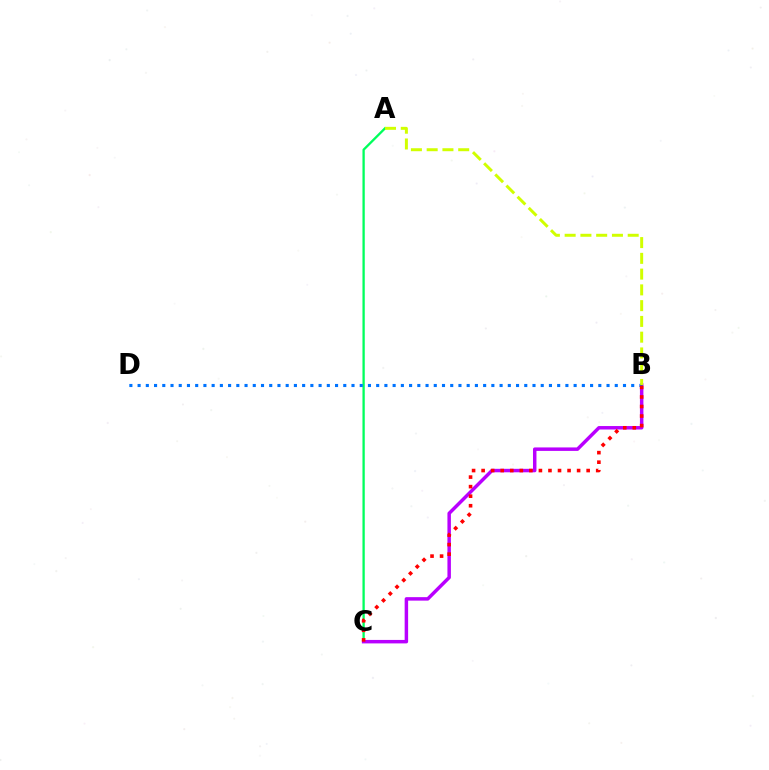{('A', 'C'): [{'color': '#00ff5c', 'line_style': 'solid', 'thickness': 1.66}], ('B', 'C'): [{'color': '#b900ff', 'line_style': 'solid', 'thickness': 2.5}, {'color': '#ff0000', 'line_style': 'dotted', 'thickness': 2.59}], ('B', 'D'): [{'color': '#0074ff', 'line_style': 'dotted', 'thickness': 2.24}], ('A', 'B'): [{'color': '#d1ff00', 'line_style': 'dashed', 'thickness': 2.14}]}